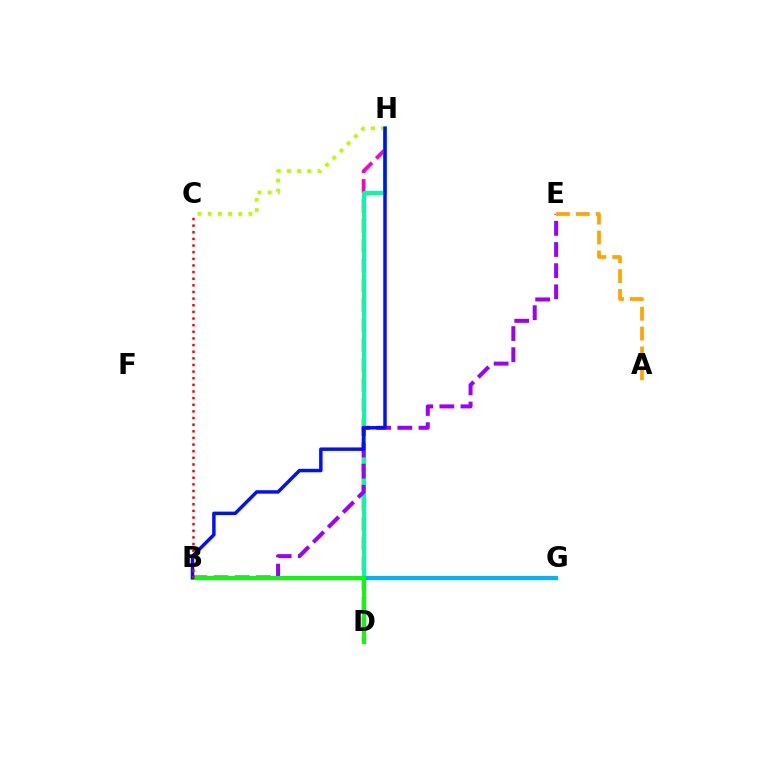{('D', 'H'): [{'color': '#ff00bd', 'line_style': 'dashed', 'thickness': 2.7}, {'color': '#00ff9d', 'line_style': 'solid', 'thickness': 2.88}], ('C', 'H'): [{'color': '#b3ff00', 'line_style': 'dotted', 'thickness': 2.76}], ('B', 'E'): [{'color': '#9b00ff', 'line_style': 'dashed', 'thickness': 2.87}], ('A', 'E'): [{'color': '#ffa500', 'line_style': 'dashed', 'thickness': 2.7}], ('B', 'G'): [{'color': '#00b5ff', 'line_style': 'solid', 'thickness': 3.0}], ('B', 'D'): [{'color': '#08ff00', 'line_style': 'solid', 'thickness': 2.83}], ('B', 'H'): [{'color': '#0010ff', 'line_style': 'solid', 'thickness': 2.49}], ('B', 'C'): [{'color': '#ff0000', 'line_style': 'dotted', 'thickness': 1.8}]}